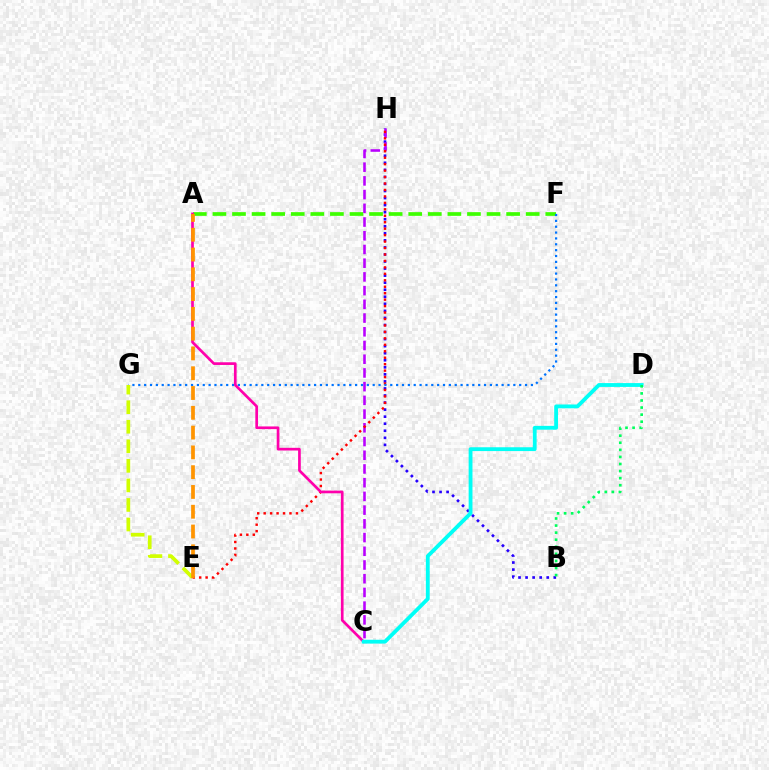{('B', 'H'): [{'color': '#2500ff', 'line_style': 'dotted', 'thickness': 1.92}], ('A', 'F'): [{'color': '#3dff00', 'line_style': 'dashed', 'thickness': 2.66}], ('C', 'H'): [{'color': '#b900ff', 'line_style': 'dashed', 'thickness': 1.86}], ('E', 'H'): [{'color': '#ff0000', 'line_style': 'dotted', 'thickness': 1.75}], ('F', 'G'): [{'color': '#0074ff', 'line_style': 'dotted', 'thickness': 1.59}], ('E', 'G'): [{'color': '#d1ff00', 'line_style': 'dashed', 'thickness': 2.66}], ('A', 'C'): [{'color': '#ff00ac', 'line_style': 'solid', 'thickness': 1.94}], ('C', 'D'): [{'color': '#00fff6', 'line_style': 'solid', 'thickness': 2.75}], ('A', 'E'): [{'color': '#ff9400', 'line_style': 'dashed', 'thickness': 2.69}], ('B', 'D'): [{'color': '#00ff5c', 'line_style': 'dotted', 'thickness': 1.92}]}